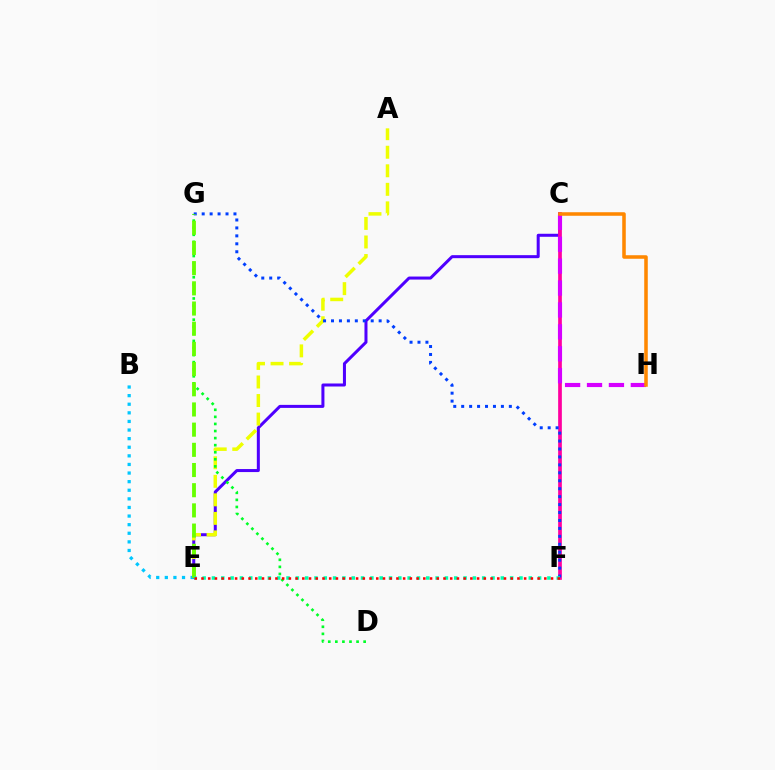{('C', 'E'): [{'color': '#4f00ff', 'line_style': 'solid', 'thickness': 2.17}], ('A', 'E'): [{'color': '#eeff00', 'line_style': 'dashed', 'thickness': 2.52}], ('B', 'E'): [{'color': '#00c7ff', 'line_style': 'dotted', 'thickness': 2.34}], ('C', 'F'): [{'color': '#ff00a0', 'line_style': 'solid', 'thickness': 2.66}], ('D', 'G'): [{'color': '#00ff27', 'line_style': 'dotted', 'thickness': 1.92}], ('C', 'H'): [{'color': '#d600ff', 'line_style': 'dashed', 'thickness': 2.98}, {'color': '#ff8800', 'line_style': 'solid', 'thickness': 2.55}], ('F', 'G'): [{'color': '#003fff', 'line_style': 'dotted', 'thickness': 2.16}], ('E', 'G'): [{'color': '#66ff00', 'line_style': 'dashed', 'thickness': 2.74}], ('E', 'F'): [{'color': '#00ffaf', 'line_style': 'dotted', 'thickness': 2.53}, {'color': '#ff0000', 'line_style': 'dotted', 'thickness': 1.83}]}